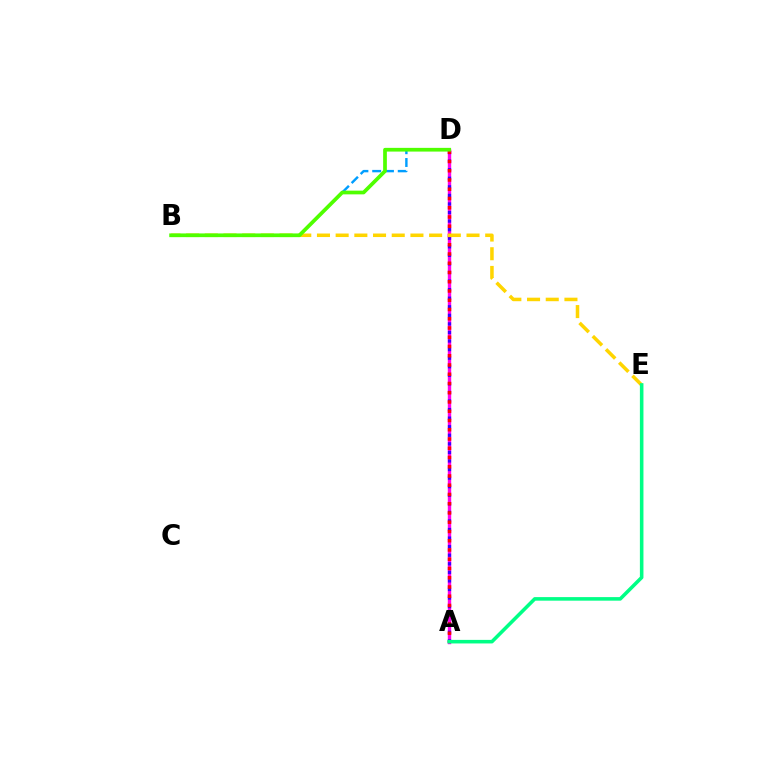{('A', 'D'): [{'color': '#ff00ed', 'line_style': 'solid', 'thickness': 2.45}, {'color': '#3700ff', 'line_style': 'dotted', 'thickness': 2.33}, {'color': '#ff0000', 'line_style': 'dotted', 'thickness': 2.51}], ('B', 'D'): [{'color': '#009eff', 'line_style': 'dashed', 'thickness': 1.74}, {'color': '#4fff00', 'line_style': 'solid', 'thickness': 2.67}], ('B', 'E'): [{'color': '#ffd500', 'line_style': 'dashed', 'thickness': 2.54}], ('A', 'E'): [{'color': '#00ff86', 'line_style': 'solid', 'thickness': 2.56}]}